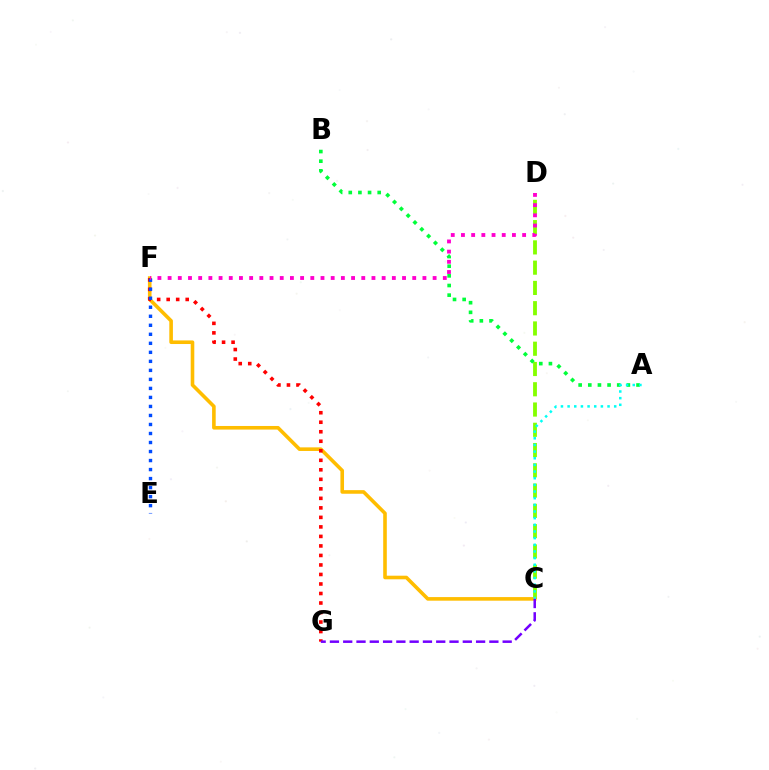{('C', 'D'): [{'color': '#84ff00', 'line_style': 'dashed', 'thickness': 2.75}], ('C', 'F'): [{'color': '#ffbd00', 'line_style': 'solid', 'thickness': 2.59}], ('A', 'B'): [{'color': '#00ff39', 'line_style': 'dotted', 'thickness': 2.62}], ('F', 'G'): [{'color': '#ff0000', 'line_style': 'dotted', 'thickness': 2.58}], ('E', 'F'): [{'color': '#004bff', 'line_style': 'dotted', 'thickness': 2.45}], ('A', 'C'): [{'color': '#00fff6', 'line_style': 'dotted', 'thickness': 1.81}], ('C', 'G'): [{'color': '#7200ff', 'line_style': 'dashed', 'thickness': 1.81}], ('D', 'F'): [{'color': '#ff00cf', 'line_style': 'dotted', 'thickness': 2.77}]}